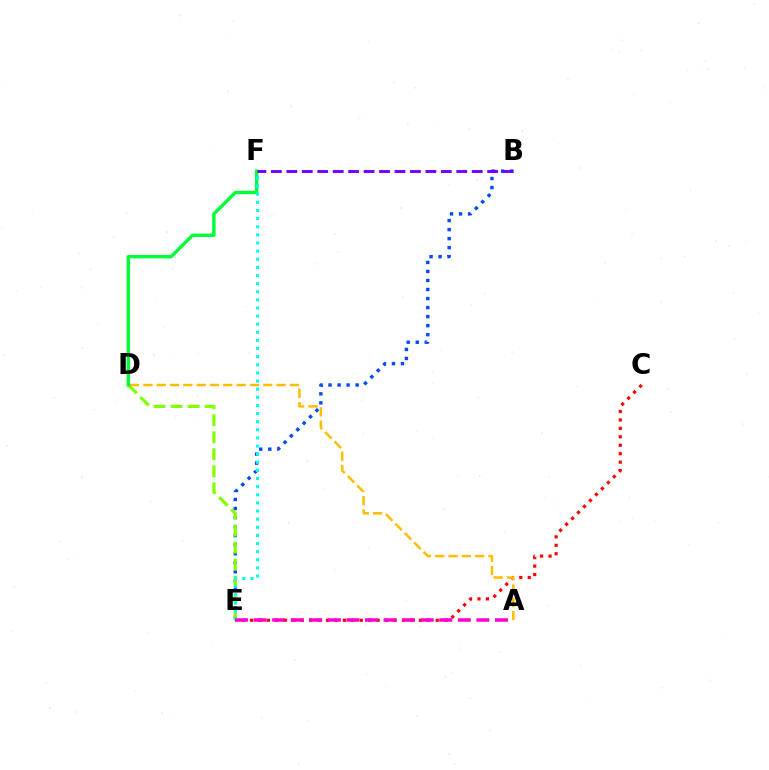{('B', 'E'): [{'color': '#004bff', 'line_style': 'dotted', 'thickness': 2.45}], ('D', 'E'): [{'color': '#84ff00', 'line_style': 'dashed', 'thickness': 2.32}], ('D', 'F'): [{'color': '#00ff39', 'line_style': 'solid', 'thickness': 2.45}], ('B', 'F'): [{'color': '#7200ff', 'line_style': 'dashed', 'thickness': 2.1}], ('C', 'E'): [{'color': '#ff0000', 'line_style': 'dotted', 'thickness': 2.29}], ('A', 'D'): [{'color': '#ffbd00', 'line_style': 'dashed', 'thickness': 1.81}], ('E', 'F'): [{'color': '#00fff6', 'line_style': 'dotted', 'thickness': 2.21}], ('A', 'E'): [{'color': '#ff00cf', 'line_style': 'dashed', 'thickness': 2.52}]}